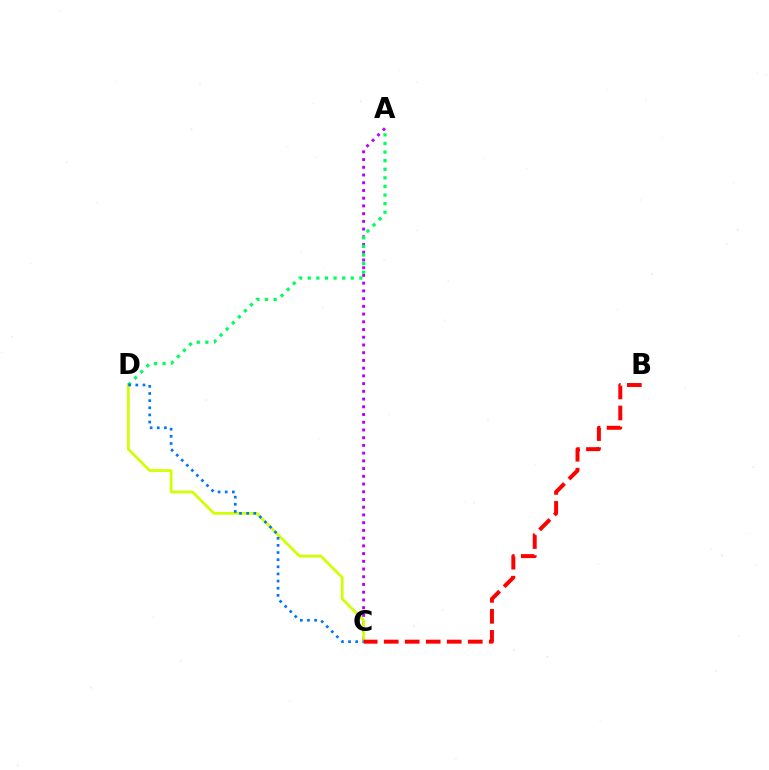{('A', 'C'): [{'color': '#b900ff', 'line_style': 'dotted', 'thickness': 2.1}], ('C', 'D'): [{'color': '#d1ff00', 'line_style': 'solid', 'thickness': 1.97}, {'color': '#0074ff', 'line_style': 'dotted', 'thickness': 1.94}], ('A', 'D'): [{'color': '#00ff5c', 'line_style': 'dotted', 'thickness': 2.34}], ('B', 'C'): [{'color': '#ff0000', 'line_style': 'dashed', 'thickness': 2.85}]}